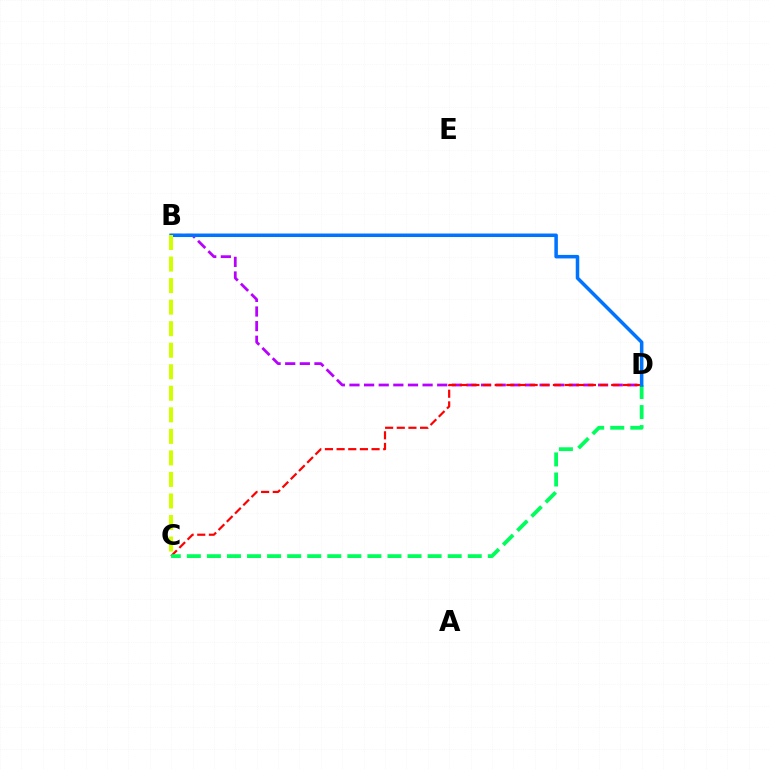{('B', 'D'): [{'color': '#b900ff', 'line_style': 'dashed', 'thickness': 1.99}, {'color': '#0074ff', 'line_style': 'solid', 'thickness': 2.53}], ('C', 'D'): [{'color': '#ff0000', 'line_style': 'dashed', 'thickness': 1.58}, {'color': '#00ff5c', 'line_style': 'dashed', 'thickness': 2.73}], ('B', 'C'): [{'color': '#d1ff00', 'line_style': 'dashed', 'thickness': 2.93}]}